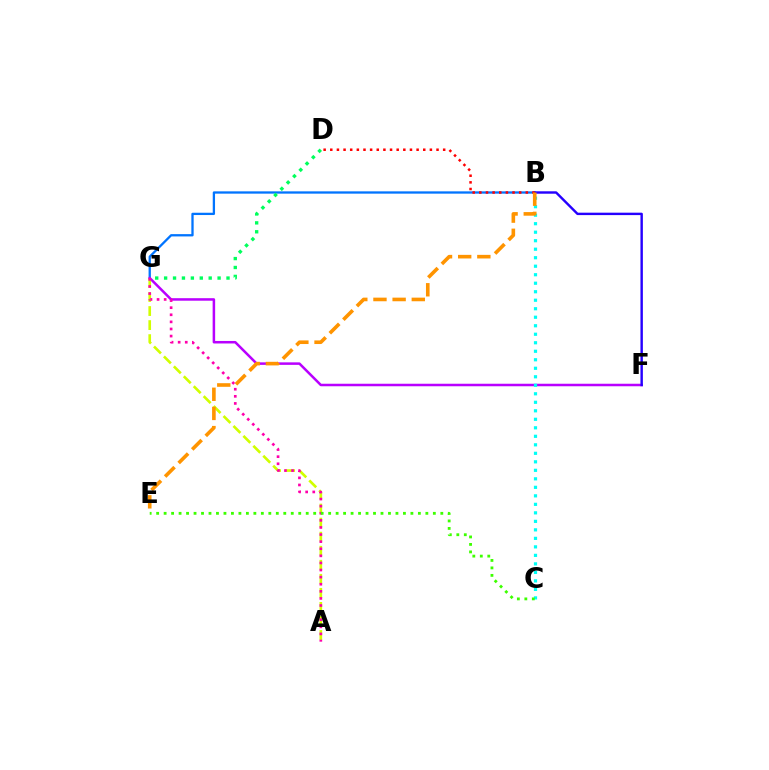{('B', 'G'): [{'color': '#0074ff', 'line_style': 'solid', 'thickness': 1.65}], ('F', 'G'): [{'color': '#b900ff', 'line_style': 'solid', 'thickness': 1.81}], ('B', 'F'): [{'color': '#2500ff', 'line_style': 'solid', 'thickness': 1.74}], ('A', 'G'): [{'color': '#d1ff00', 'line_style': 'dashed', 'thickness': 1.91}, {'color': '#ff00ac', 'line_style': 'dotted', 'thickness': 1.93}], ('D', 'G'): [{'color': '#00ff5c', 'line_style': 'dotted', 'thickness': 2.42}], ('B', 'C'): [{'color': '#00fff6', 'line_style': 'dotted', 'thickness': 2.31}], ('B', 'D'): [{'color': '#ff0000', 'line_style': 'dotted', 'thickness': 1.8}], ('C', 'E'): [{'color': '#3dff00', 'line_style': 'dotted', 'thickness': 2.03}], ('B', 'E'): [{'color': '#ff9400', 'line_style': 'dashed', 'thickness': 2.6}]}